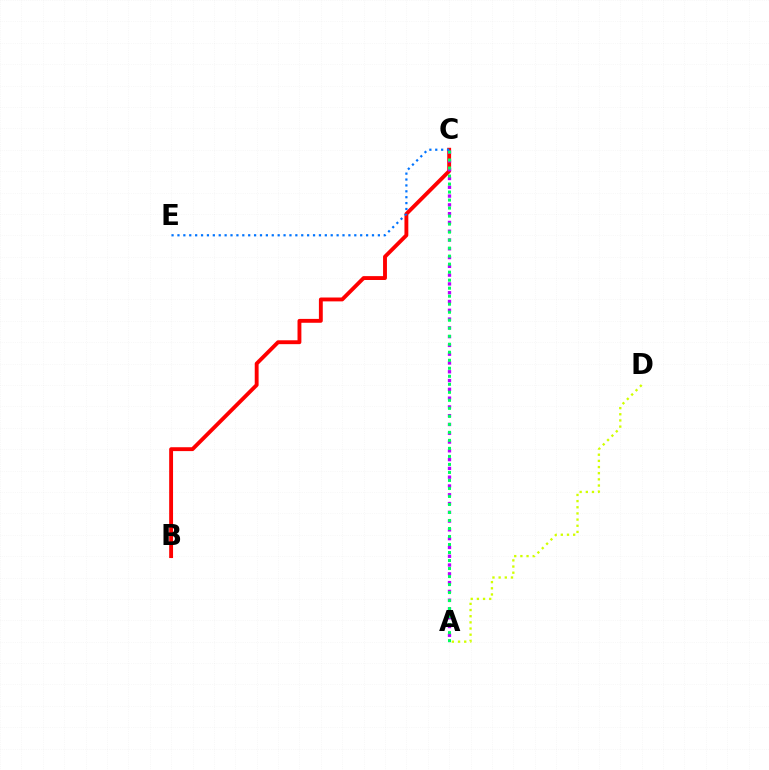{('B', 'C'): [{'color': '#ff0000', 'line_style': 'solid', 'thickness': 2.79}], ('A', 'C'): [{'color': '#b900ff', 'line_style': 'dotted', 'thickness': 2.39}, {'color': '#00ff5c', 'line_style': 'dotted', 'thickness': 2.18}], ('A', 'D'): [{'color': '#d1ff00', 'line_style': 'dotted', 'thickness': 1.67}], ('C', 'E'): [{'color': '#0074ff', 'line_style': 'dotted', 'thickness': 1.6}]}